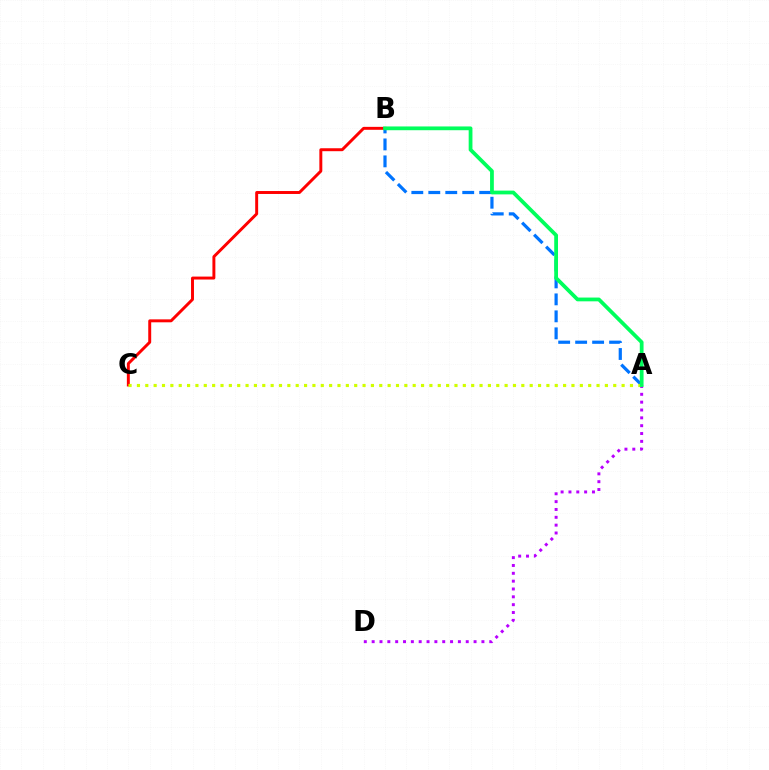{('A', 'B'): [{'color': '#0074ff', 'line_style': 'dashed', 'thickness': 2.31}, {'color': '#00ff5c', 'line_style': 'solid', 'thickness': 2.71}], ('B', 'C'): [{'color': '#ff0000', 'line_style': 'solid', 'thickness': 2.12}], ('A', 'D'): [{'color': '#b900ff', 'line_style': 'dotted', 'thickness': 2.13}], ('A', 'C'): [{'color': '#d1ff00', 'line_style': 'dotted', 'thickness': 2.27}]}